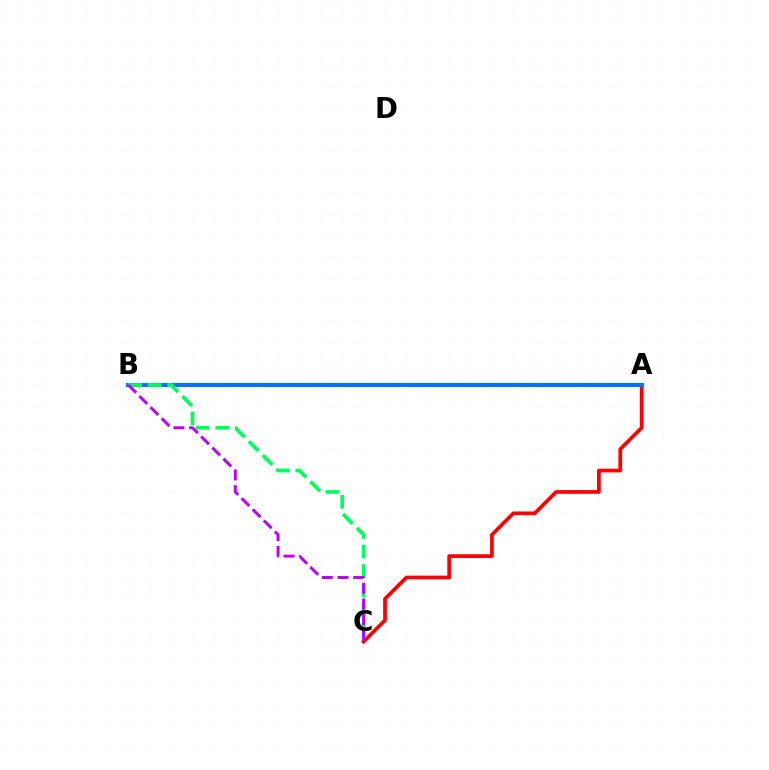{('A', 'B'): [{'color': '#d1ff00', 'line_style': 'dotted', 'thickness': 2.39}, {'color': '#0074ff', 'line_style': 'solid', 'thickness': 2.96}], ('A', 'C'): [{'color': '#ff0000', 'line_style': 'solid', 'thickness': 2.68}], ('B', 'C'): [{'color': '#00ff5c', 'line_style': 'dashed', 'thickness': 2.66}, {'color': '#b900ff', 'line_style': 'dashed', 'thickness': 2.13}]}